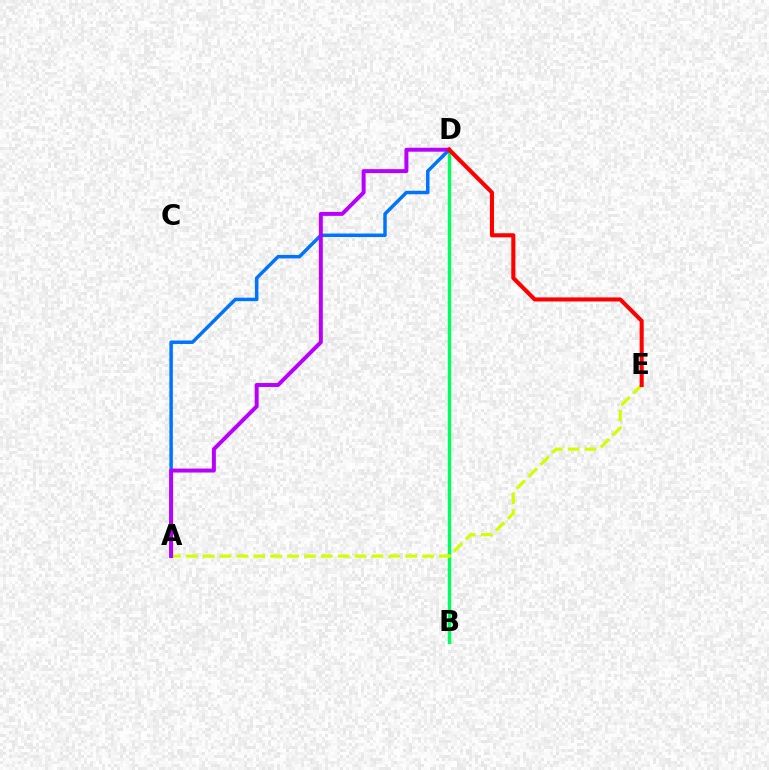{('B', 'D'): [{'color': '#00ff5c', 'line_style': 'solid', 'thickness': 2.43}], ('A', 'E'): [{'color': '#d1ff00', 'line_style': 'dashed', 'thickness': 2.29}], ('A', 'D'): [{'color': '#0074ff', 'line_style': 'solid', 'thickness': 2.5}, {'color': '#b900ff', 'line_style': 'solid', 'thickness': 2.85}], ('D', 'E'): [{'color': '#ff0000', 'line_style': 'solid', 'thickness': 2.93}]}